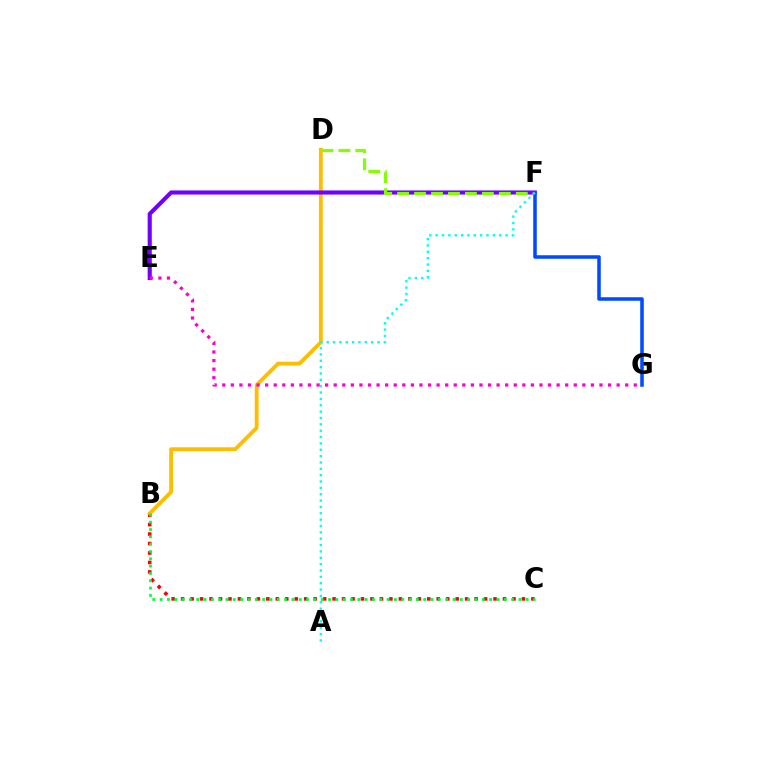{('B', 'C'): [{'color': '#ff0000', 'line_style': 'dotted', 'thickness': 2.57}, {'color': '#00ff39', 'line_style': 'dotted', 'thickness': 1.99}], ('B', 'D'): [{'color': '#ffbd00', 'line_style': 'solid', 'thickness': 2.75}], ('E', 'F'): [{'color': '#7200ff', 'line_style': 'solid', 'thickness': 2.96}], ('D', 'F'): [{'color': '#84ff00', 'line_style': 'dashed', 'thickness': 2.3}], ('F', 'G'): [{'color': '#004bff', 'line_style': 'solid', 'thickness': 2.54}], ('A', 'F'): [{'color': '#00fff6', 'line_style': 'dotted', 'thickness': 1.73}], ('E', 'G'): [{'color': '#ff00cf', 'line_style': 'dotted', 'thickness': 2.33}]}